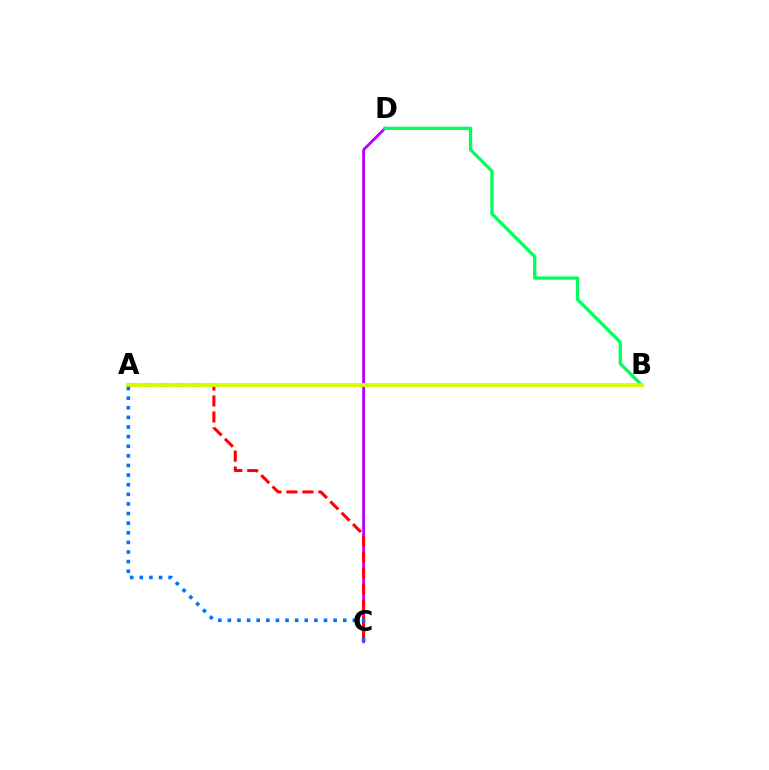{('C', 'D'): [{'color': '#b900ff', 'line_style': 'solid', 'thickness': 2.03}], ('A', 'C'): [{'color': '#ff0000', 'line_style': 'dashed', 'thickness': 2.17}, {'color': '#0074ff', 'line_style': 'dotted', 'thickness': 2.61}], ('B', 'D'): [{'color': '#00ff5c', 'line_style': 'solid', 'thickness': 2.35}], ('A', 'B'): [{'color': '#d1ff00', 'line_style': 'solid', 'thickness': 2.71}]}